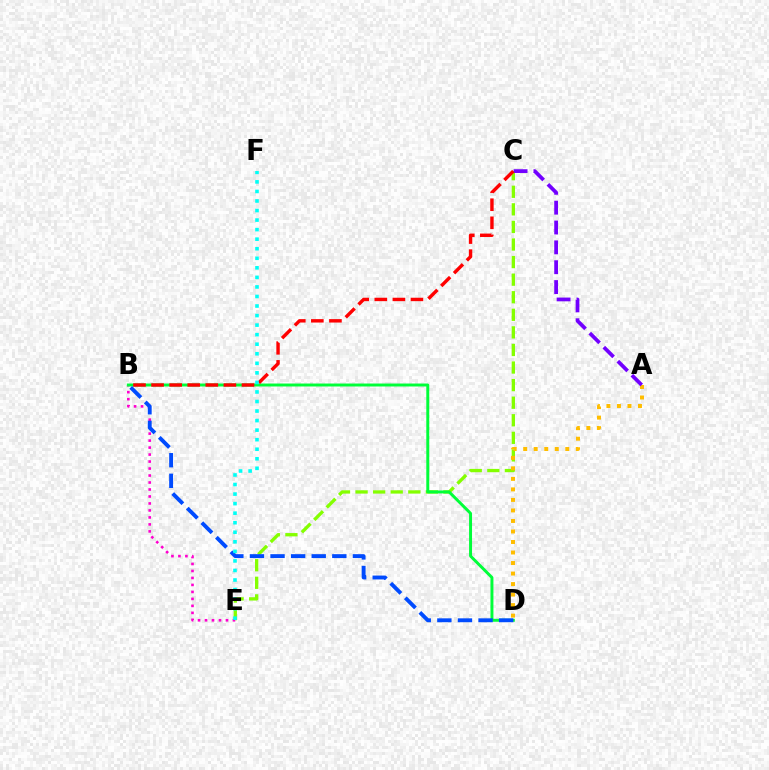{('C', 'E'): [{'color': '#84ff00', 'line_style': 'dashed', 'thickness': 2.39}], ('B', 'E'): [{'color': '#ff00cf', 'line_style': 'dotted', 'thickness': 1.9}], ('B', 'D'): [{'color': '#00ff39', 'line_style': 'solid', 'thickness': 2.13}, {'color': '#004bff', 'line_style': 'dashed', 'thickness': 2.8}], ('A', 'D'): [{'color': '#ffbd00', 'line_style': 'dotted', 'thickness': 2.86}], ('A', 'C'): [{'color': '#7200ff', 'line_style': 'dashed', 'thickness': 2.7}], ('B', 'C'): [{'color': '#ff0000', 'line_style': 'dashed', 'thickness': 2.46}], ('E', 'F'): [{'color': '#00fff6', 'line_style': 'dotted', 'thickness': 2.59}]}